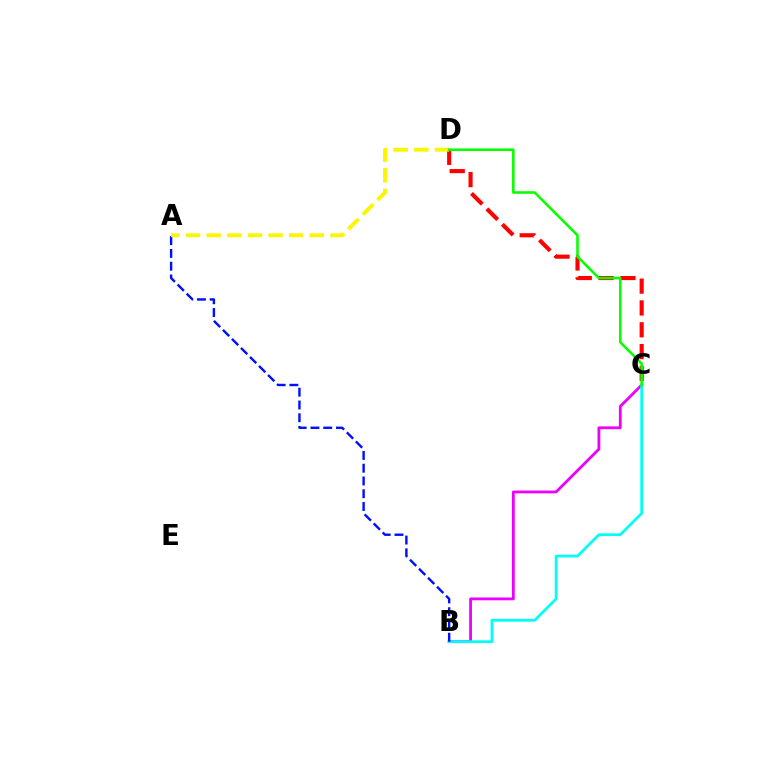{('B', 'C'): [{'color': '#ee00ff', 'line_style': 'solid', 'thickness': 2.02}, {'color': '#00fff6', 'line_style': 'solid', 'thickness': 1.99}], ('C', 'D'): [{'color': '#ff0000', 'line_style': 'dashed', 'thickness': 2.96}, {'color': '#08ff00', 'line_style': 'solid', 'thickness': 1.86}], ('A', 'B'): [{'color': '#0010ff', 'line_style': 'dashed', 'thickness': 1.73}], ('A', 'D'): [{'color': '#fcf500', 'line_style': 'dashed', 'thickness': 2.8}]}